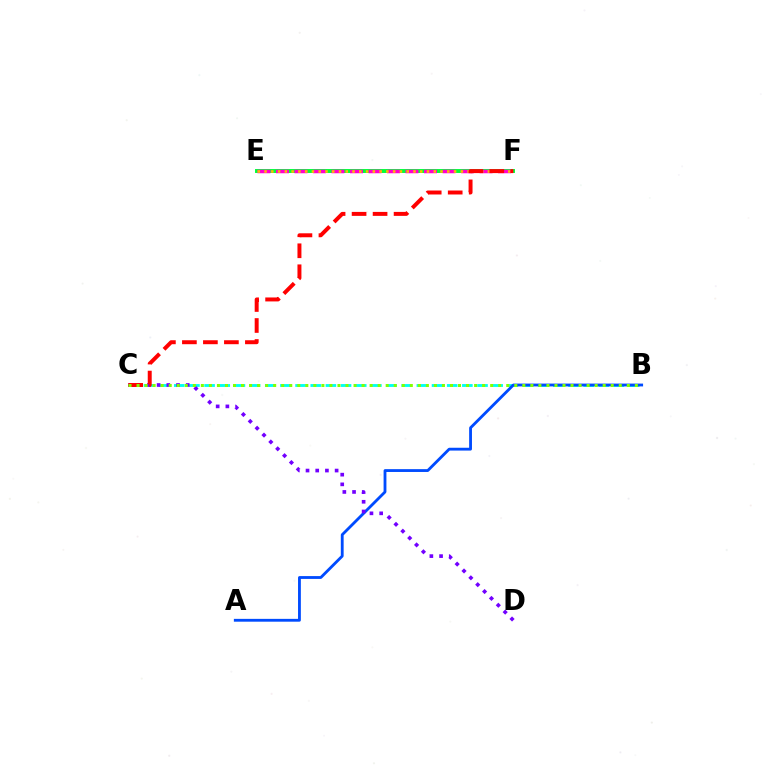{('E', 'F'): [{'color': '#00ff39', 'line_style': 'solid', 'thickness': 2.83}, {'color': '#ff00cf', 'line_style': 'dashed', 'thickness': 2.51}, {'color': '#ffbd00', 'line_style': 'dotted', 'thickness': 1.84}], ('B', 'C'): [{'color': '#00fff6', 'line_style': 'dashed', 'thickness': 2.06}, {'color': '#84ff00', 'line_style': 'dotted', 'thickness': 2.18}], ('A', 'B'): [{'color': '#004bff', 'line_style': 'solid', 'thickness': 2.04}], ('C', 'D'): [{'color': '#7200ff', 'line_style': 'dotted', 'thickness': 2.64}], ('C', 'F'): [{'color': '#ff0000', 'line_style': 'dashed', 'thickness': 2.85}]}